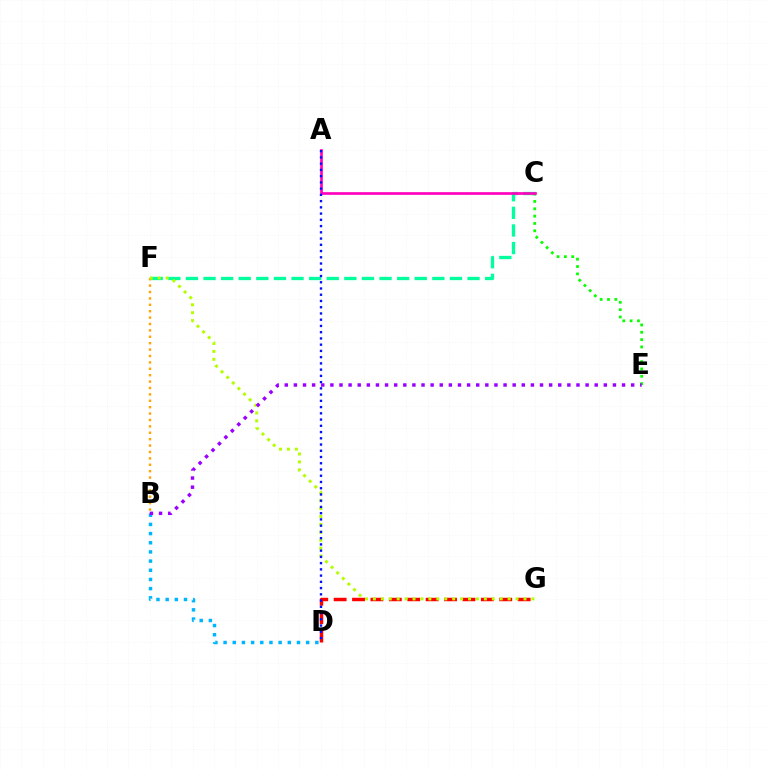{('D', 'G'): [{'color': '#ff0000', 'line_style': 'dashed', 'thickness': 2.5}], ('B', 'D'): [{'color': '#00b5ff', 'line_style': 'dotted', 'thickness': 2.49}], ('C', 'F'): [{'color': '#00ff9d', 'line_style': 'dashed', 'thickness': 2.39}], ('B', 'F'): [{'color': '#ffa500', 'line_style': 'dotted', 'thickness': 1.74}], ('C', 'E'): [{'color': '#08ff00', 'line_style': 'dotted', 'thickness': 1.99}], ('F', 'G'): [{'color': '#b3ff00', 'line_style': 'dotted', 'thickness': 2.15}], ('A', 'C'): [{'color': '#ff00bd', 'line_style': 'solid', 'thickness': 1.92}], ('A', 'D'): [{'color': '#0010ff', 'line_style': 'dotted', 'thickness': 1.7}], ('B', 'E'): [{'color': '#9b00ff', 'line_style': 'dotted', 'thickness': 2.48}]}